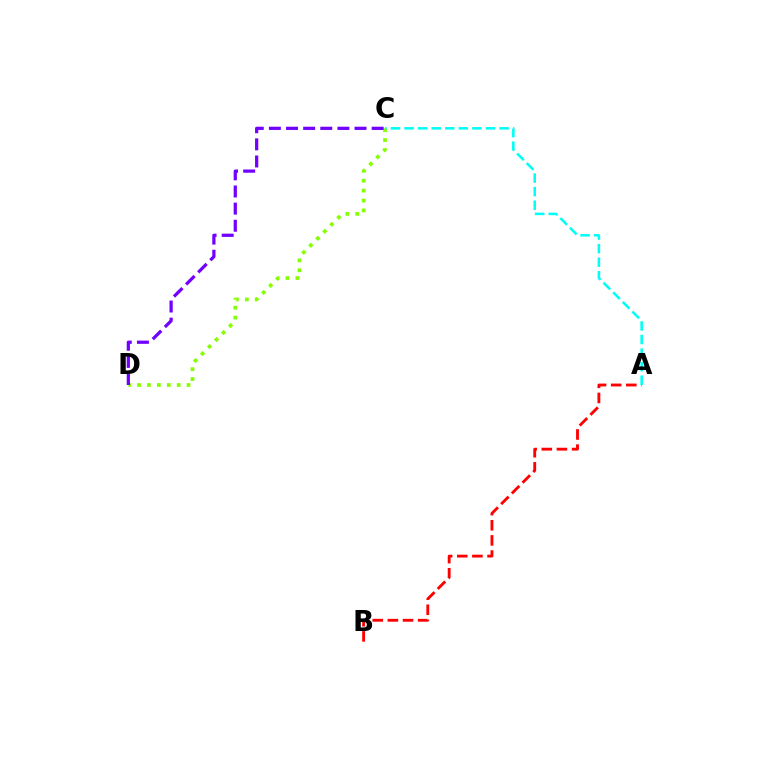{('C', 'D'): [{'color': '#84ff00', 'line_style': 'dotted', 'thickness': 2.69}, {'color': '#7200ff', 'line_style': 'dashed', 'thickness': 2.33}], ('A', 'B'): [{'color': '#ff0000', 'line_style': 'dashed', 'thickness': 2.06}], ('A', 'C'): [{'color': '#00fff6', 'line_style': 'dashed', 'thickness': 1.84}]}